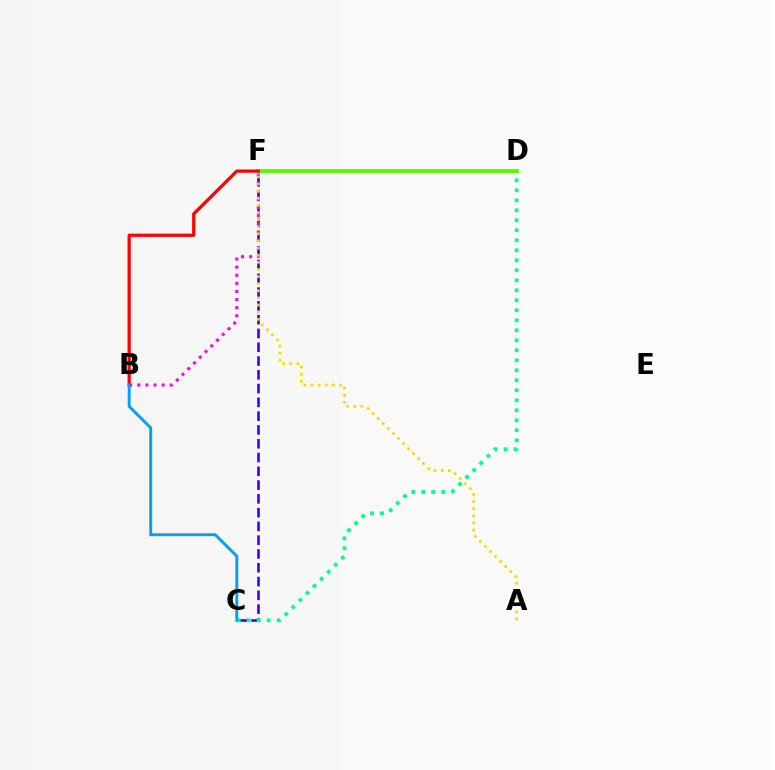{('C', 'F'): [{'color': '#3700ff', 'line_style': 'dashed', 'thickness': 1.87}], ('C', 'D'): [{'color': '#00ff86', 'line_style': 'dotted', 'thickness': 2.72}], ('B', 'F'): [{'color': '#ff00ed', 'line_style': 'dotted', 'thickness': 2.2}, {'color': '#ff0000', 'line_style': 'solid', 'thickness': 2.35}], ('D', 'F'): [{'color': '#4fff00', 'line_style': 'solid', 'thickness': 2.77}], ('A', 'F'): [{'color': '#ffd500', 'line_style': 'dotted', 'thickness': 1.93}], ('B', 'C'): [{'color': '#009eff', 'line_style': 'solid', 'thickness': 2.09}]}